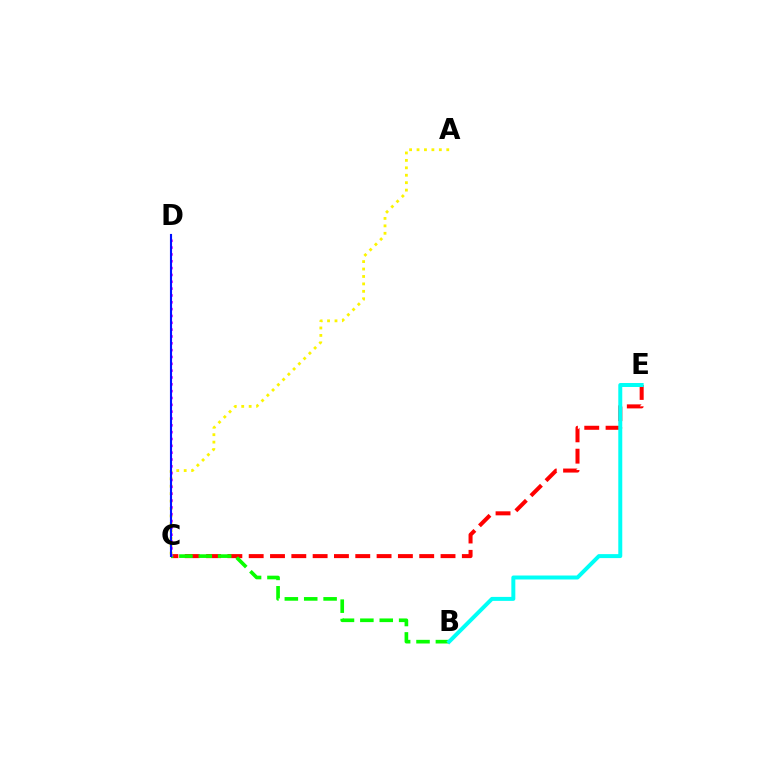{('C', 'E'): [{'color': '#ff0000', 'line_style': 'dashed', 'thickness': 2.9}], ('A', 'C'): [{'color': '#fcf500', 'line_style': 'dotted', 'thickness': 2.02}], ('B', 'C'): [{'color': '#08ff00', 'line_style': 'dashed', 'thickness': 2.63}], ('B', 'E'): [{'color': '#00fff6', 'line_style': 'solid', 'thickness': 2.86}], ('C', 'D'): [{'color': '#ee00ff', 'line_style': 'dotted', 'thickness': 1.86}, {'color': '#0010ff', 'line_style': 'solid', 'thickness': 1.52}]}